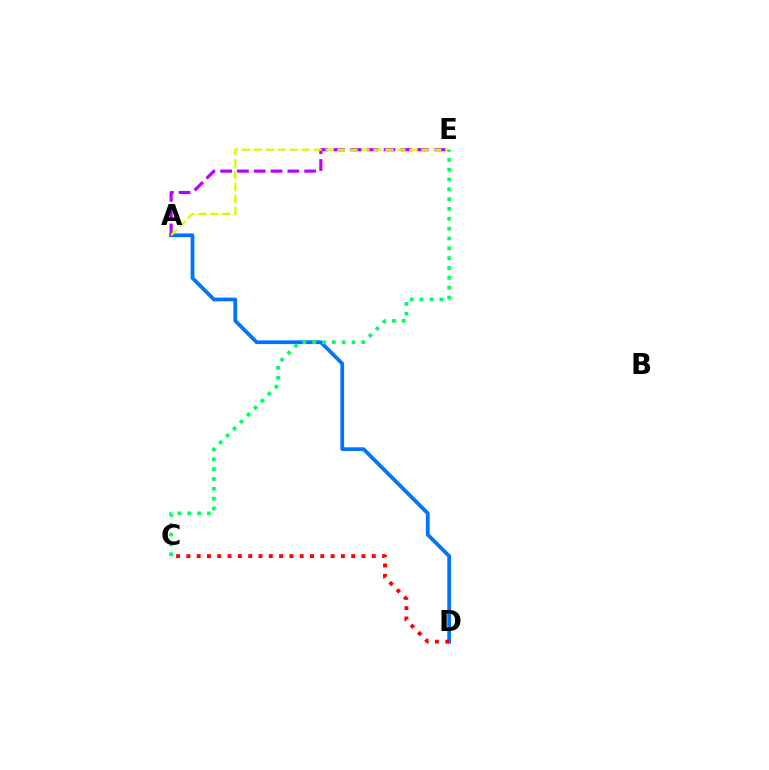{('A', 'D'): [{'color': '#0074ff', 'line_style': 'solid', 'thickness': 2.7}], ('A', 'E'): [{'color': '#b900ff', 'line_style': 'dashed', 'thickness': 2.28}, {'color': '#d1ff00', 'line_style': 'dashed', 'thickness': 1.63}], ('C', 'D'): [{'color': '#ff0000', 'line_style': 'dotted', 'thickness': 2.8}], ('C', 'E'): [{'color': '#00ff5c', 'line_style': 'dotted', 'thickness': 2.67}]}